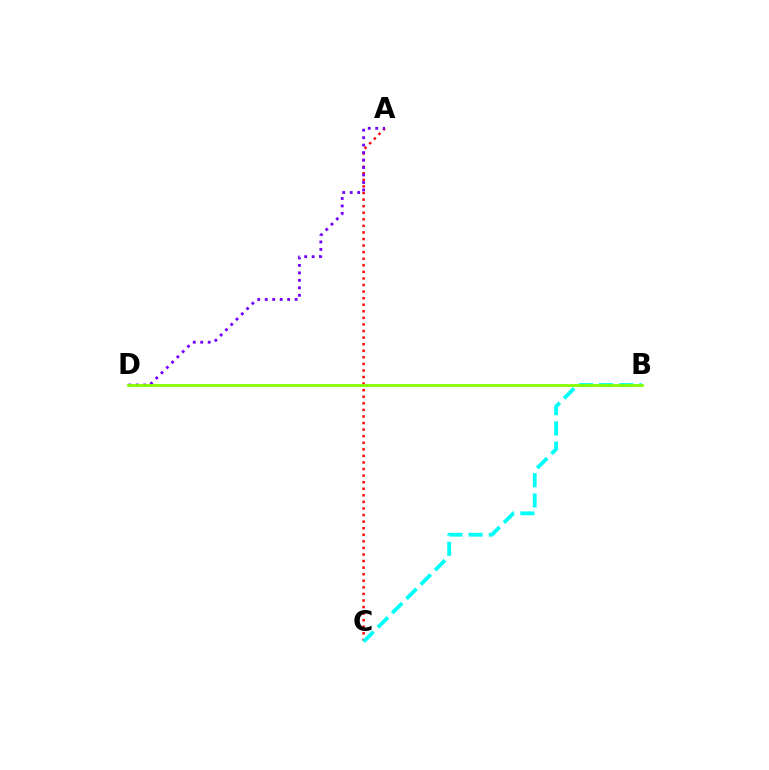{('A', 'C'): [{'color': '#ff0000', 'line_style': 'dotted', 'thickness': 1.79}], ('B', 'C'): [{'color': '#00fff6', 'line_style': 'dashed', 'thickness': 2.75}], ('A', 'D'): [{'color': '#7200ff', 'line_style': 'dotted', 'thickness': 2.03}], ('B', 'D'): [{'color': '#84ff00', 'line_style': 'solid', 'thickness': 2.0}]}